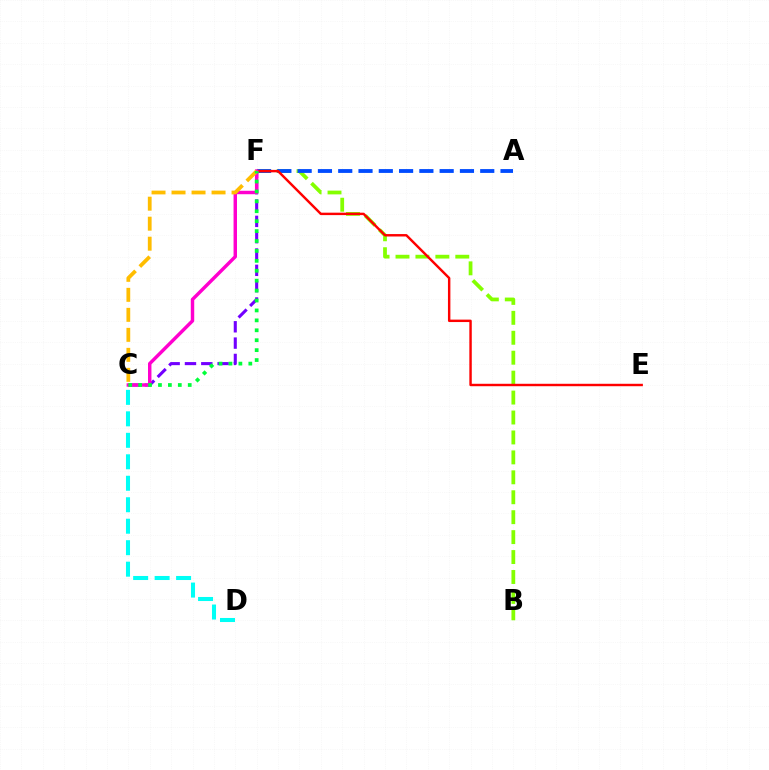{('B', 'F'): [{'color': '#84ff00', 'line_style': 'dashed', 'thickness': 2.71}], ('C', 'D'): [{'color': '#00fff6', 'line_style': 'dashed', 'thickness': 2.92}], ('A', 'F'): [{'color': '#004bff', 'line_style': 'dashed', 'thickness': 2.76}], ('C', 'F'): [{'color': '#7200ff', 'line_style': 'dashed', 'thickness': 2.22}, {'color': '#ff00cf', 'line_style': 'solid', 'thickness': 2.48}, {'color': '#ffbd00', 'line_style': 'dashed', 'thickness': 2.72}, {'color': '#00ff39', 'line_style': 'dotted', 'thickness': 2.7}], ('E', 'F'): [{'color': '#ff0000', 'line_style': 'solid', 'thickness': 1.75}]}